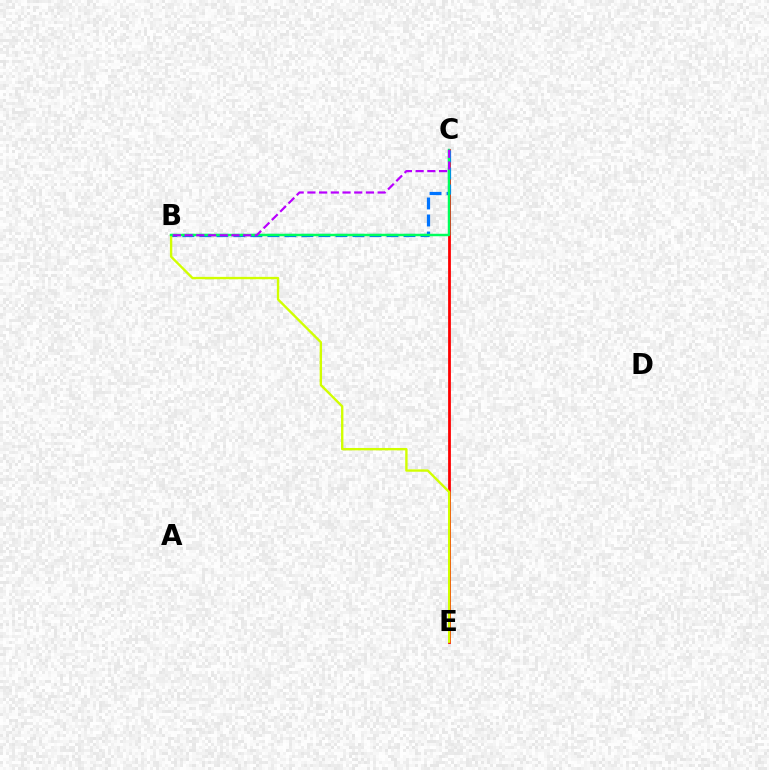{('C', 'E'): [{'color': '#ff0000', 'line_style': 'solid', 'thickness': 2.0}], ('B', 'C'): [{'color': '#0074ff', 'line_style': 'dashed', 'thickness': 2.31}, {'color': '#00ff5c', 'line_style': 'solid', 'thickness': 1.77}, {'color': '#b900ff', 'line_style': 'dashed', 'thickness': 1.59}], ('B', 'E'): [{'color': '#d1ff00', 'line_style': 'solid', 'thickness': 1.71}]}